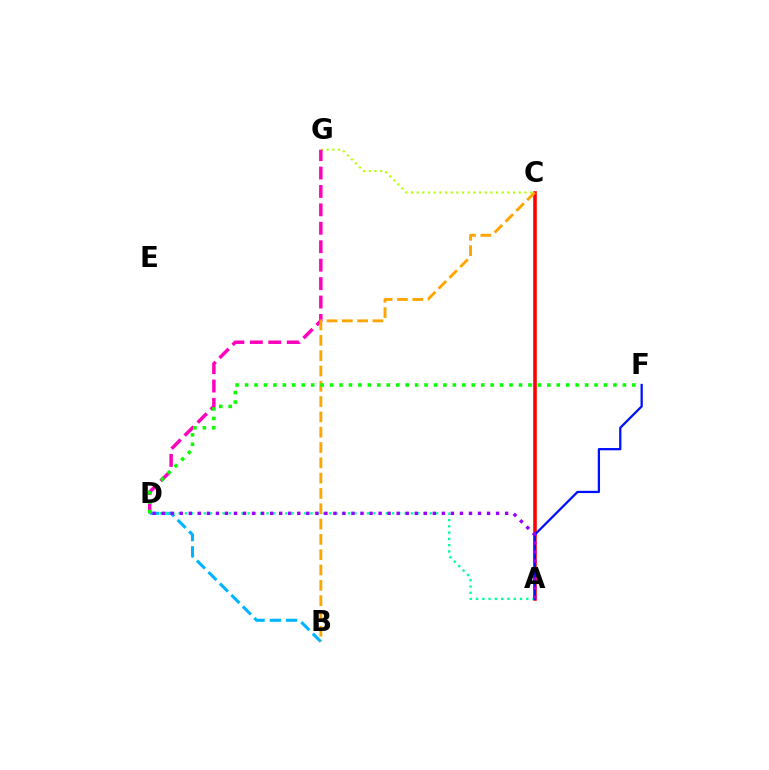{('B', 'D'): [{'color': '#00b5ff', 'line_style': 'dashed', 'thickness': 2.21}], ('A', 'C'): [{'color': '#ff0000', 'line_style': 'solid', 'thickness': 2.56}], ('C', 'G'): [{'color': '#b3ff00', 'line_style': 'dotted', 'thickness': 1.54}], ('D', 'G'): [{'color': '#ff00bd', 'line_style': 'dashed', 'thickness': 2.5}], ('B', 'C'): [{'color': '#ffa500', 'line_style': 'dashed', 'thickness': 2.08}], ('A', 'D'): [{'color': '#00ff9d', 'line_style': 'dotted', 'thickness': 1.71}, {'color': '#9b00ff', 'line_style': 'dotted', 'thickness': 2.46}], ('D', 'F'): [{'color': '#08ff00', 'line_style': 'dotted', 'thickness': 2.57}], ('A', 'F'): [{'color': '#0010ff', 'line_style': 'solid', 'thickness': 1.63}]}